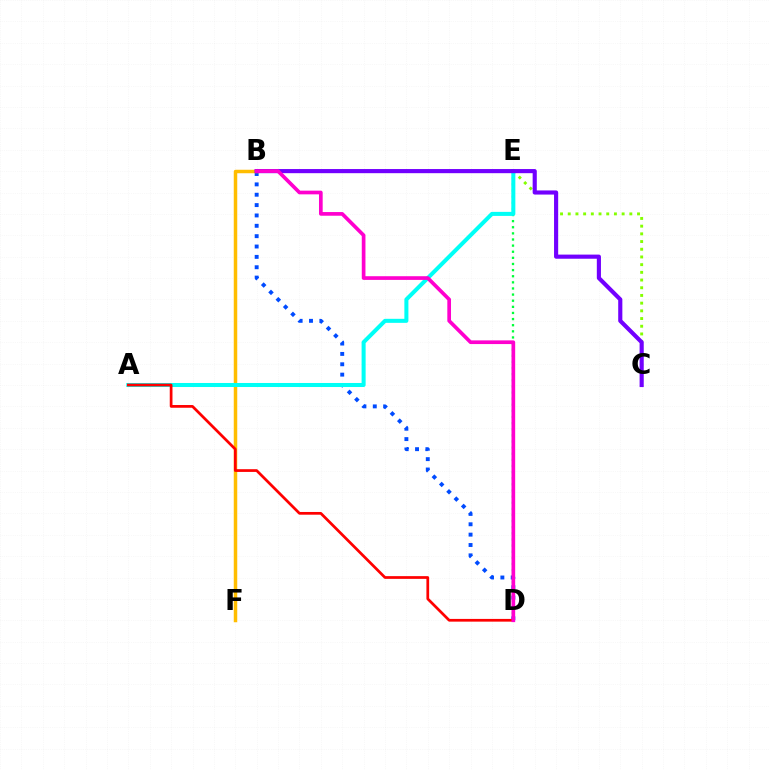{('C', 'E'): [{'color': '#84ff00', 'line_style': 'dotted', 'thickness': 2.09}], ('D', 'E'): [{'color': '#00ff39', 'line_style': 'dotted', 'thickness': 1.66}], ('B', 'D'): [{'color': '#004bff', 'line_style': 'dotted', 'thickness': 2.81}, {'color': '#ff00cf', 'line_style': 'solid', 'thickness': 2.65}], ('B', 'F'): [{'color': '#ffbd00', 'line_style': 'solid', 'thickness': 2.51}], ('A', 'E'): [{'color': '#00fff6', 'line_style': 'solid', 'thickness': 2.9}], ('A', 'D'): [{'color': '#ff0000', 'line_style': 'solid', 'thickness': 1.96}], ('B', 'C'): [{'color': '#7200ff', 'line_style': 'solid', 'thickness': 2.98}]}